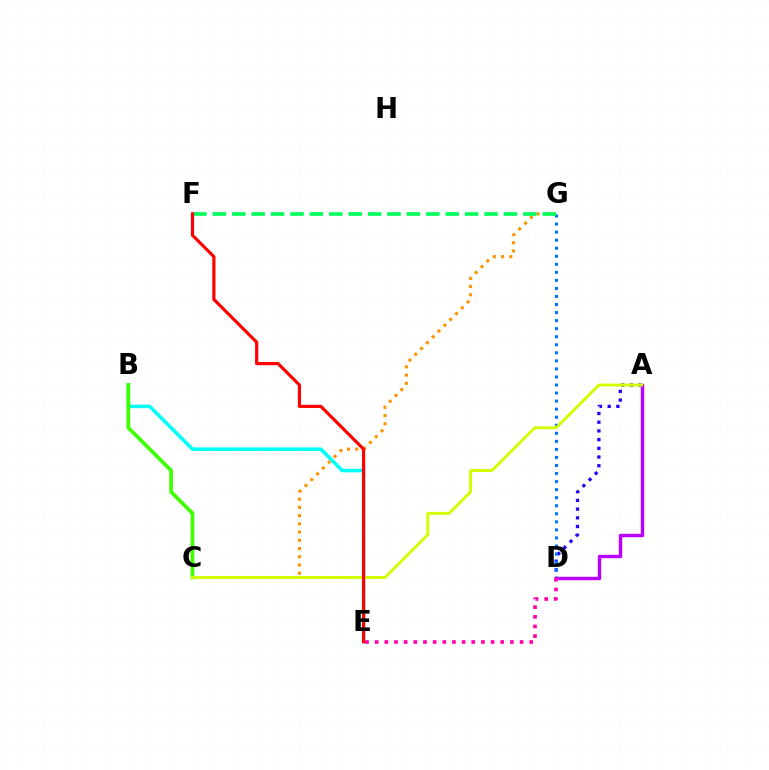{('A', 'D'): [{'color': '#2500ff', 'line_style': 'dotted', 'thickness': 2.37}, {'color': '#b900ff', 'line_style': 'solid', 'thickness': 2.47}], ('C', 'G'): [{'color': '#ff9400', 'line_style': 'dotted', 'thickness': 2.23}], ('D', 'G'): [{'color': '#0074ff', 'line_style': 'dotted', 'thickness': 2.19}], ('B', 'E'): [{'color': '#00fff6', 'line_style': 'solid', 'thickness': 2.54}], ('D', 'E'): [{'color': '#ff00ac', 'line_style': 'dotted', 'thickness': 2.62}], ('B', 'C'): [{'color': '#3dff00', 'line_style': 'solid', 'thickness': 2.68}], ('A', 'C'): [{'color': '#d1ff00', 'line_style': 'solid', 'thickness': 2.1}], ('F', 'G'): [{'color': '#00ff5c', 'line_style': 'dashed', 'thickness': 2.64}], ('E', 'F'): [{'color': '#ff0000', 'line_style': 'solid', 'thickness': 2.29}]}